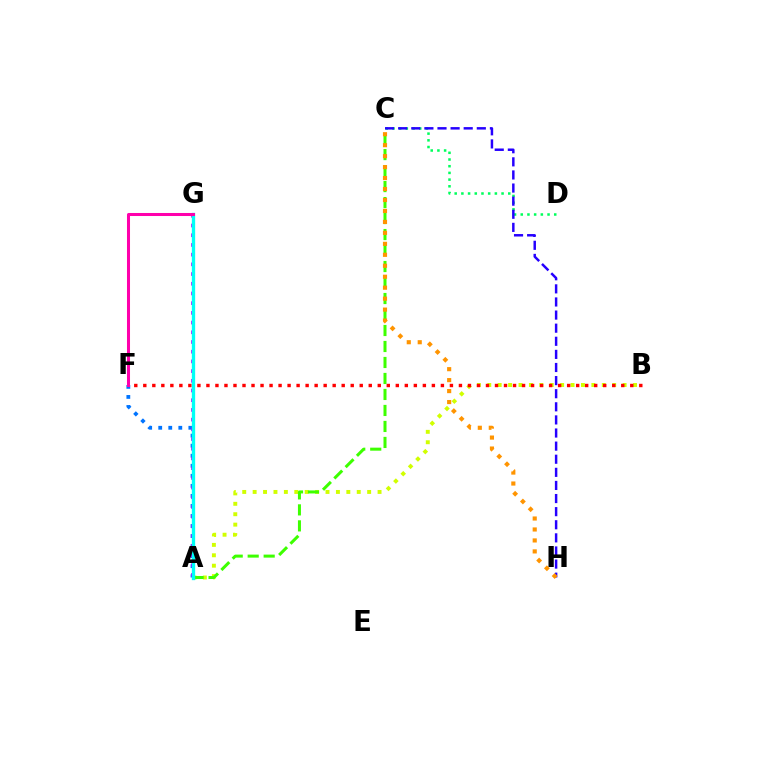{('A', 'F'): [{'color': '#0074ff', 'line_style': 'dotted', 'thickness': 2.73}], ('A', 'G'): [{'color': '#b900ff', 'line_style': 'dotted', 'thickness': 2.64}, {'color': '#00fff6', 'line_style': 'solid', 'thickness': 2.39}], ('C', 'D'): [{'color': '#00ff5c', 'line_style': 'dotted', 'thickness': 1.82}], ('A', 'B'): [{'color': '#d1ff00', 'line_style': 'dotted', 'thickness': 2.83}], ('B', 'F'): [{'color': '#ff0000', 'line_style': 'dotted', 'thickness': 2.45}], ('C', 'H'): [{'color': '#2500ff', 'line_style': 'dashed', 'thickness': 1.78}, {'color': '#ff9400', 'line_style': 'dotted', 'thickness': 2.98}], ('A', 'C'): [{'color': '#3dff00', 'line_style': 'dashed', 'thickness': 2.17}], ('F', 'G'): [{'color': '#ff00ac', 'line_style': 'solid', 'thickness': 2.18}]}